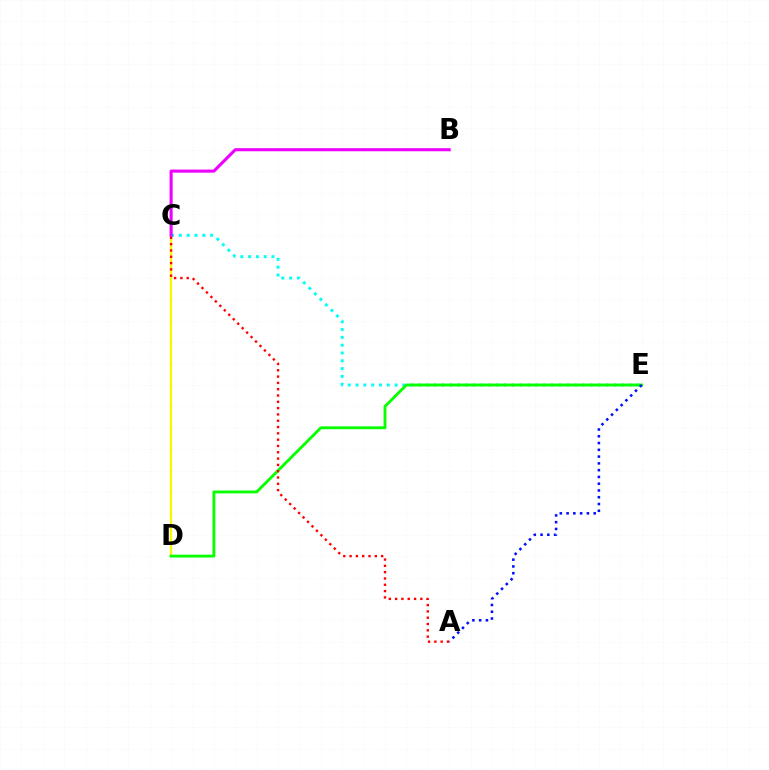{('C', 'D'): [{'color': '#fcf500', 'line_style': 'solid', 'thickness': 1.65}], ('C', 'E'): [{'color': '#00fff6', 'line_style': 'dotted', 'thickness': 2.12}], ('B', 'C'): [{'color': '#ee00ff', 'line_style': 'solid', 'thickness': 2.22}], ('D', 'E'): [{'color': '#08ff00', 'line_style': 'solid', 'thickness': 2.06}], ('A', 'E'): [{'color': '#0010ff', 'line_style': 'dotted', 'thickness': 1.84}], ('A', 'C'): [{'color': '#ff0000', 'line_style': 'dotted', 'thickness': 1.71}]}